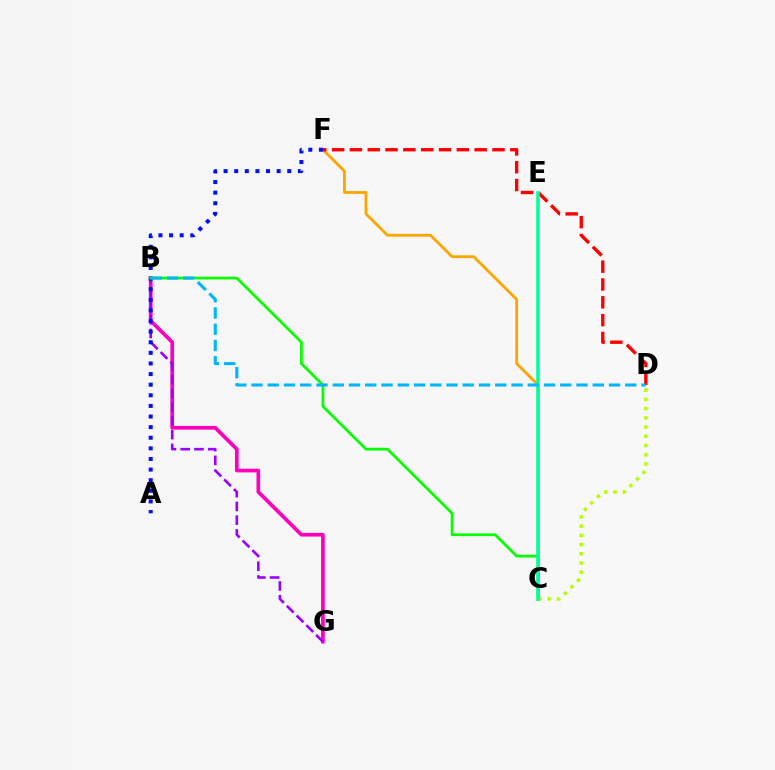{('B', 'G'): [{'color': '#ff00bd', 'line_style': 'solid', 'thickness': 2.65}, {'color': '#9b00ff', 'line_style': 'dashed', 'thickness': 1.87}], ('C', 'D'): [{'color': '#b3ff00', 'line_style': 'dotted', 'thickness': 2.51}], ('C', 'F'): [{'color': '#ffa500', 'line_style': 'solid', 'thickness': 2.02}], ('A', 'F'): [{'color': '#0010ff', 'line_style': 'dotted', 'thickness': 2.88}], ('B', 'C'): [{'color': '#08ff00', 'line_style': 'solid', 'thickness': 1.98}], ('D', 'F'): [{'color': '#ff0000', 'line_style': 'dashed', 'thickness': 2.42}], ('C', 'E'): [{'color': '#00ff9d', 'line_style': 'solid', 'thickness': 2.52}], ('B', 'D'): [{'color': '#00b5ff', 'line_style': 'dashed', 'thickness': 2.21}]}